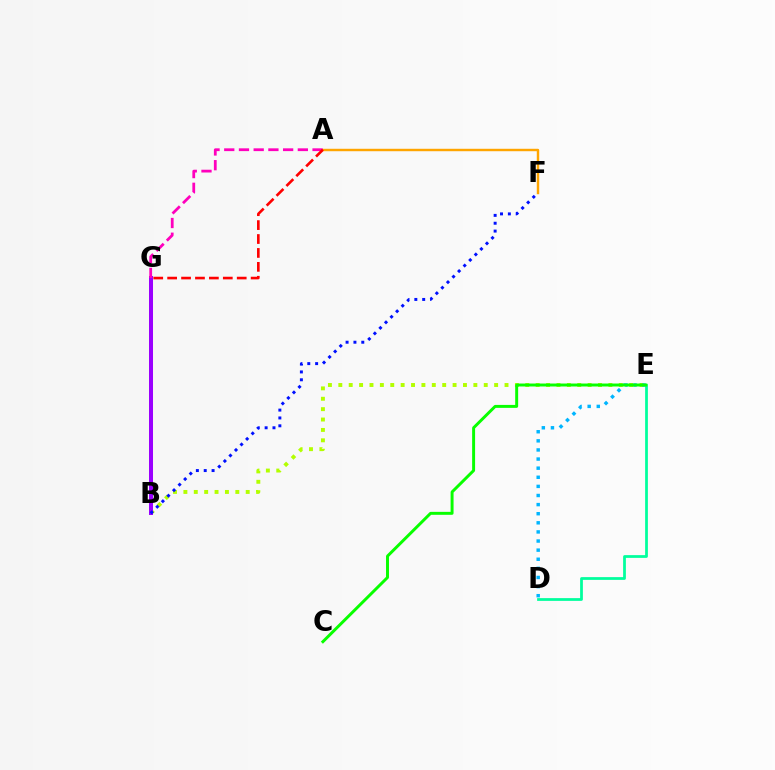{('B', 'E'): [{'color': '#b3ff00', 'line_style': 'dotted', 'thickness': 2.82}], ('D', 'E'): [{'color': '#00b5ff', 'line_style': 'dotted', 'thickness': 2.47}, {'color': '#00ff9d', 'line_style': 'solid', 'thickness': 1.98}], ('B', 'G'): [{'color': '#9b00ff', 'line_style': 'solid', 'thickness': 2.88}], ('A', 'F'): [{'color': '#ffa500', 'line_style': 'solid', 'thickness': 1.76}], ('A', 'G'): [{'color': '#ff00bd', 'line_style': 'dashed', 'thickness': 2.0}, {'color': '#ff0000', 'line_style': 'dashed', 'thickness': 1.89}], ('C', 'E'): [{'color': '#08ff00', 'line_style': 'solid', 'thickness': 2.13}], ('B', 'F'): [{'color': '#0010ff', 'line_style': 'dotted', 'thickness': 2.13}]}